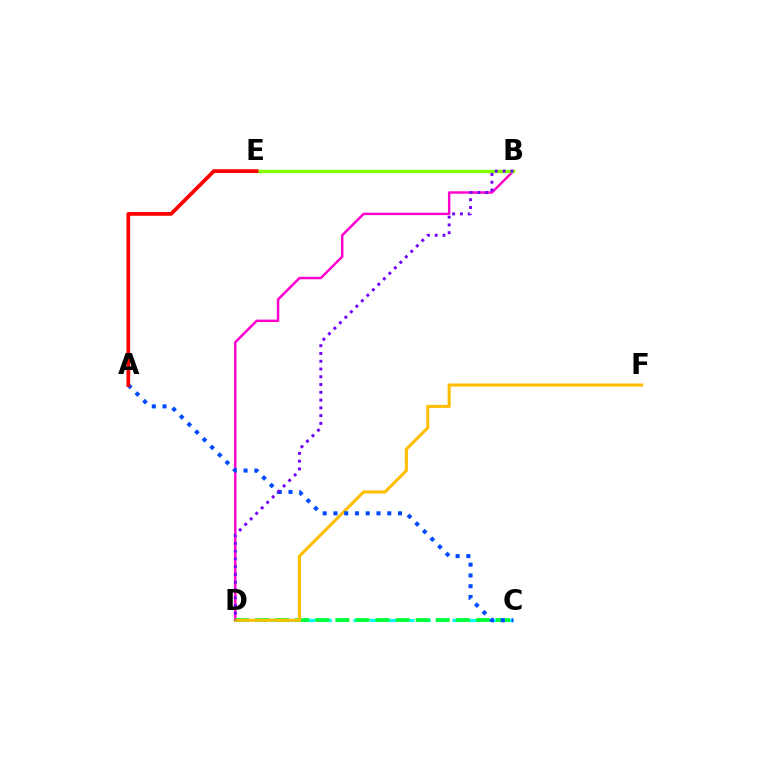{('C', 'D'): [{'color': '#00fff6', 'line_style': 'dashed', 'thickness': 2.24}, {'color': '#00ff39', 'line_style': 'dashed', 'thickness': 2.73}], ('B', 'D'): [{'color': '#ff00cf', 'line_style': 'solid', 'thickness': 1.77}, {'color': '#7200ff', 'line_style': 'dotted', 'thickness': 2.11}], ('D', 'F'): [{'color': '#ffbd00', 'line_style': 'solid', 'thickness': 2.21}], ('B', 'E'): [{'color': '#84ff00', 'line_style': 'solid', 'thickness': 2.41}], ('A', 'C'): [{'color': '#004bff', 'line_style': 'dotted', 'thickness': 2.92}], ('A', 'E'): [{'color': '#ff0000', 'line_style': 'solid', 'thickness': 2.69}]}